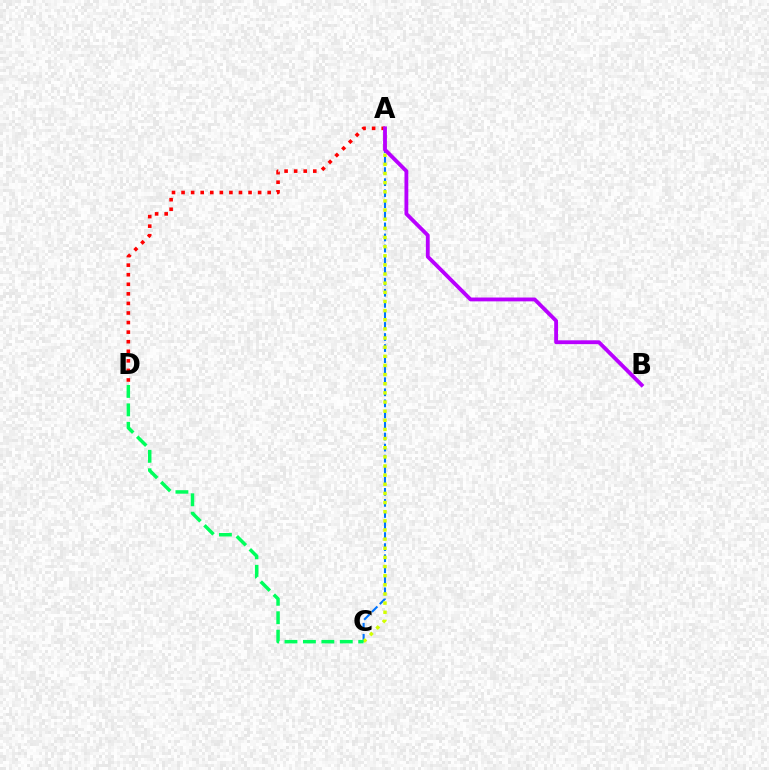{('A', 'C'): [{'color': '#0074ff', 'line_style': 'dashed', 'thickness': 1.5}, {'color': '#d1ff00', 'line_style': 'dotted', 'thickness': 2.48}], ('A', 'D'): [{'color': '#ff0000', 'line_style': 'dotted', 'thickness': 2.6}], ('C', 'D'): [{'color': '#00ff5c', 'line_style': 'dashed', 'thickness': 2.5}], ('A', 'B'): [{'color': '#b900ff', 'line_style': 'solid', 'thickness': 2.76}]}